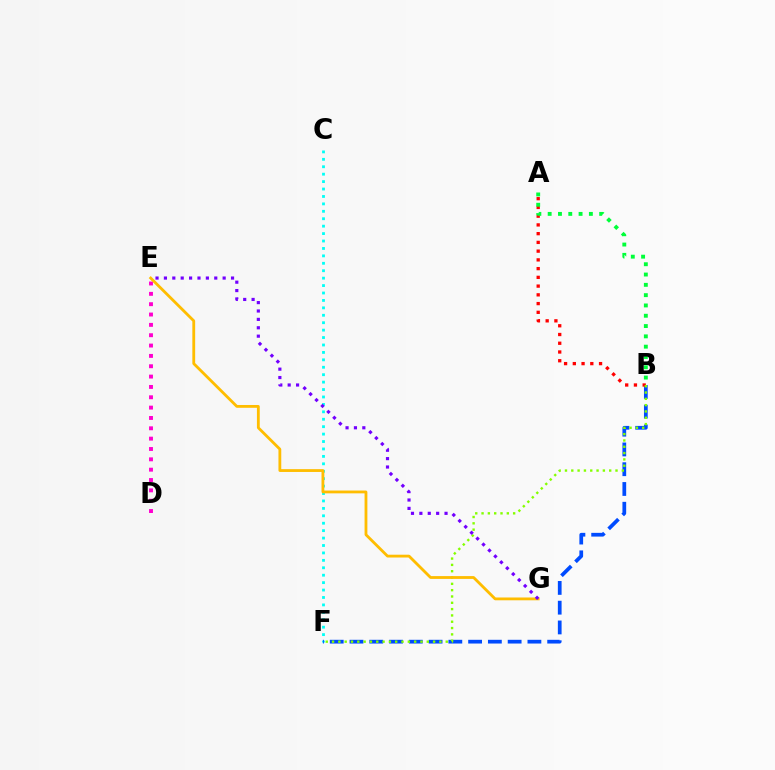{('C', 'F'): [{'color': '#00fff6', 'line_style': 'dotted', 'thickness': 2.02}], ('B', 'F'): [{'color': '#004bff', 'line_style': 'dashed', 'thickness': 2.69}, {'color': '#84ff00', 'line_style': 'dotted', 'thickness': 1.72}], ('A', 'B'): [{'color': '#ff0000', 'line_style': 'dotted', 'thickness': 2.38}, {'color': '#00ff39', 'line_style': 'dotted', 'thickness': 2.8}], ('D', 'E'): [{'color': '#ff00cf', 'line_style': 'dotted', 'thickness': 2.81}], ('E', 'G'): [{'color': '#ffbd00', 'line_style': 'solid', 'thickness': 2.02}, {'color': '#7200ff', 'line_style': 'dotted', 'thickness': 2.28}]}